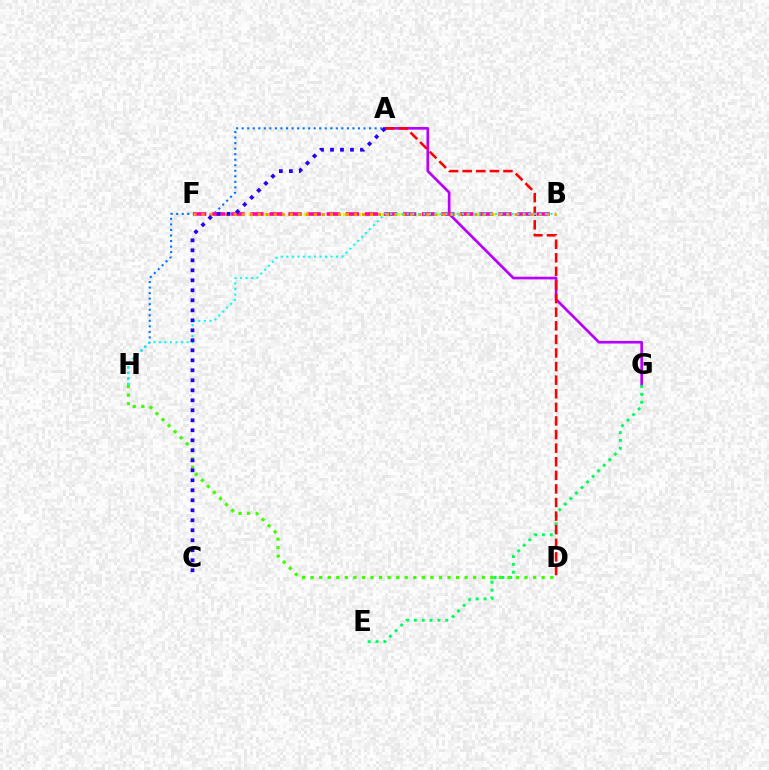{('A', 'G'): [{'color': '#b900ff', 'line_style': 'solid', 'thickness': 1.93}], ('E', 'G'): [{'color': '#00ff5c', 'line_style': 'dotted', 'thickness': 2.13}], ('A', 'H'): [{'color': '#0074ff', 'line_style': 'dotted', 'thickness': 1.51}], ('A', 'D'): [{'color': '#ff0000', 'line_style': 'dashed', 'thickness': 1.85}], ('B', 'F'): [{'color': '#d1ff00', 'line_style': 'dotted', 'thickness': 2.13}, {'color': '#ff00ac', 'line_style': 'dashed', 'thickness': 2.59}, {'color': '#ff9400', 'line_style': 'dotted', 'thickness': 2.18}], ('B', 'H'): [{'color': '#00fff6', 'line_style': 'dotted', 'thickness': 1.5}], ('D', 'H'): [{'color': '#3dff00', 'line_style': 'dotted', 'thickness': 2.32}], ('A', 'C'): [{'color': '#2500ff', 'line_style': 'dotted', 'thickness': 2.72}]}